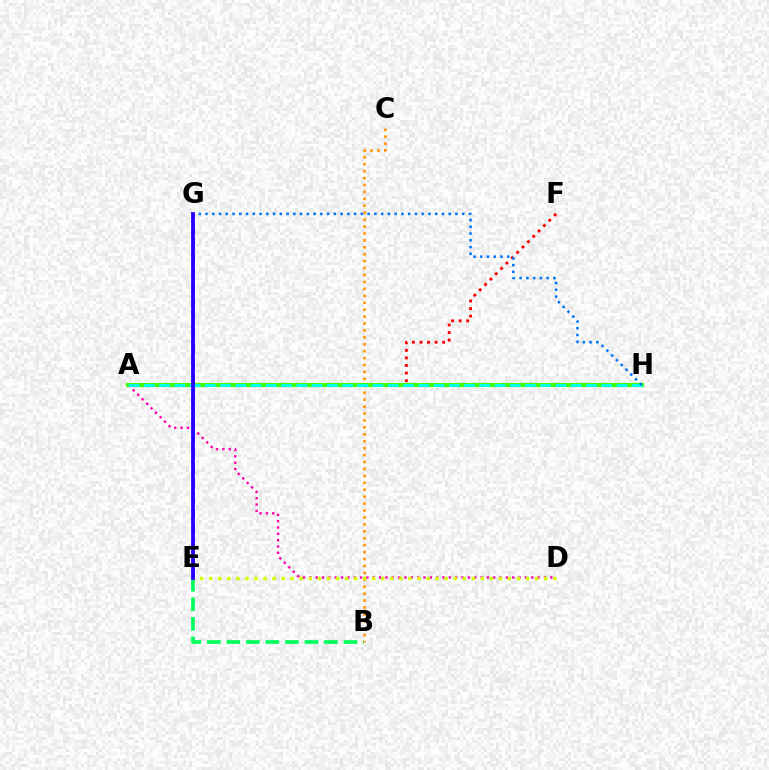{('A', 'F'): [{'color': '#ff0000', 'line_style': 'dotted', 'thickness': 2.06}], ('B', 'E'): [{'color': '#00ff5c', 'line_style': 'dashed', 'thickness': 2.65}], ('A', 'D'): [{'color': '#ff00ac', 'line_style': 'dotted', 'thickness': 1.72}], ('E', 'G'): [{'color': '#b900ff', 'line_style': 'dashed', 'thickness': 2.04}, {'color': '#2500ff', 'line_style': 'solid', 'thickness': 2.72}], ('B', 'C'): [{'color': '#ff9400', 'line_style': 'dotted', 'thickness': 1.88}], ('A', 'H'): [{'color': '#3dff00', 'line_style': 'solid', 'thickness': 2.98}, {'color': '#00fff6', 'line_style': 'dashed', 'thickness': 2.07}], ('D', 'E'): [{'color': '#d1ff00', 'line_style': 'dotted', 'thickness': 2.46}], ('G', 'H'): [{'color': '#0074ff', 'line_style': 'dotted', 'thickness': 1.84}]}